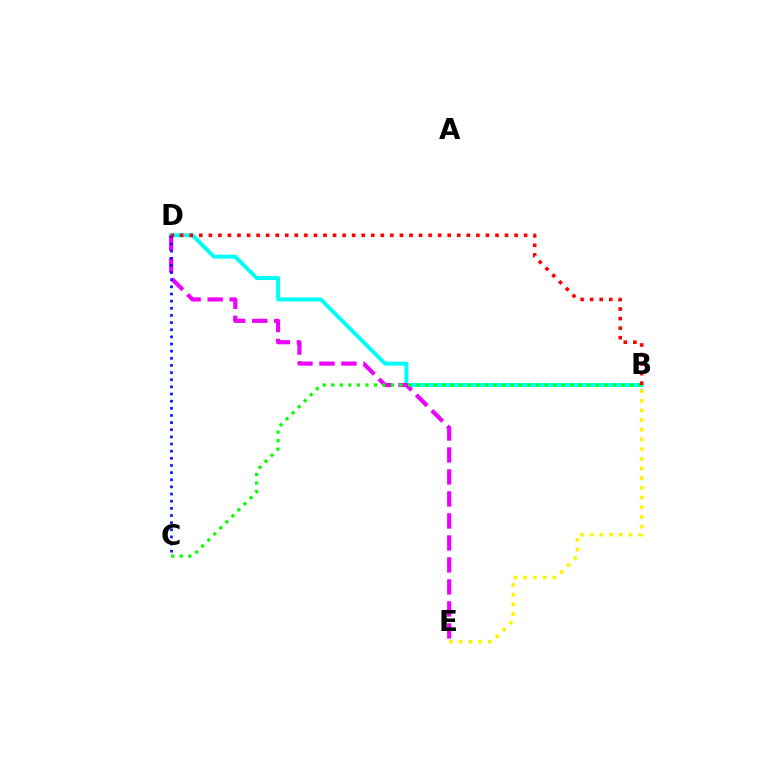{('B', 'D'): [{'color': '#00fff6', 'line_style': 'solid', 'thickness': 2.86}, {'color': '#ff0000', 'line_style': 'dotted', 'thickness': 2.6}], ('D', 'E'): [{'color': '#ee00ff', 'line_style': 'dashed', 'thickness': 2.99}], ('C', 'D'): [{'color': '#0010ff', 'line_style': 'dotted', 'thickness': 1.94}], ('B', 'E'): [{'color': '#fcf500', 'line_style': 'dotted', 'thickness': 2.63}], ('B', 'C'): [{'color': '#08ff00', 'line_style': 'dotted', 'thickness': 2.32}]}